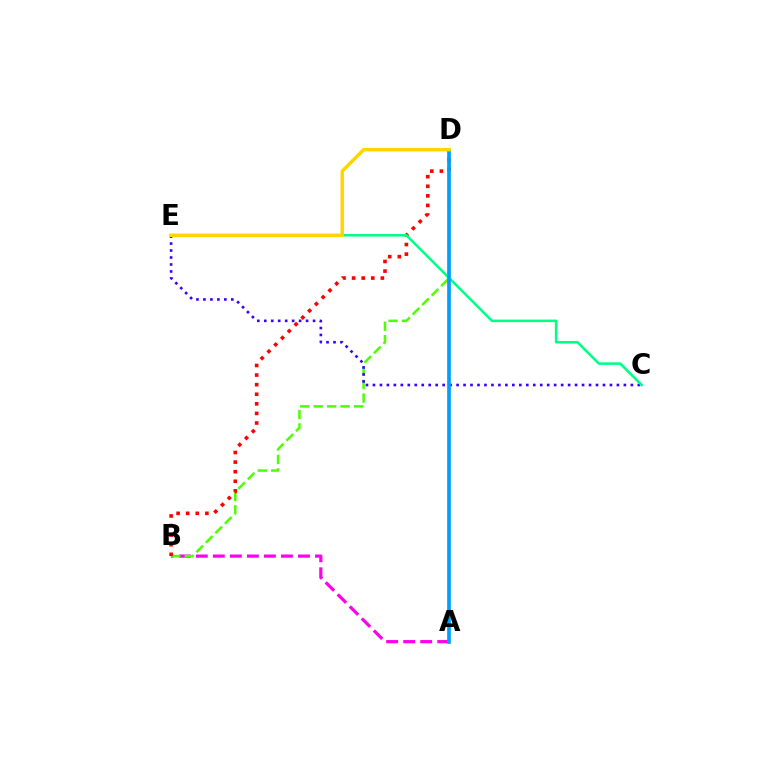{('A', 'B'): [{'color': '#ff00ed', 'line_style': 'dashed', 'thickness': 2.31}], ('B', 'D'): [{'color': '#4fff00', 'line_style': 'dashed', 'thickness': 1.83}, {'color': '#ff0000', 'line_style': 'dotted', 'thickness': 2.61}], ('C', 'E'): [{'color': '#3700ff', 'line_style': 'dotted', 'thickness': 1.89}, {'color': '#00ff86', 'line_style': 'solid', 'thickness': 1.83}], ('A', 'D'): [{'color': '#009eff', 'line_style': 'solid', 'thickness': 2.65}], ('D', 'E'): [{'color': '#ffd500', 'line_style': 'solid', 'thickness': 2.48}]}